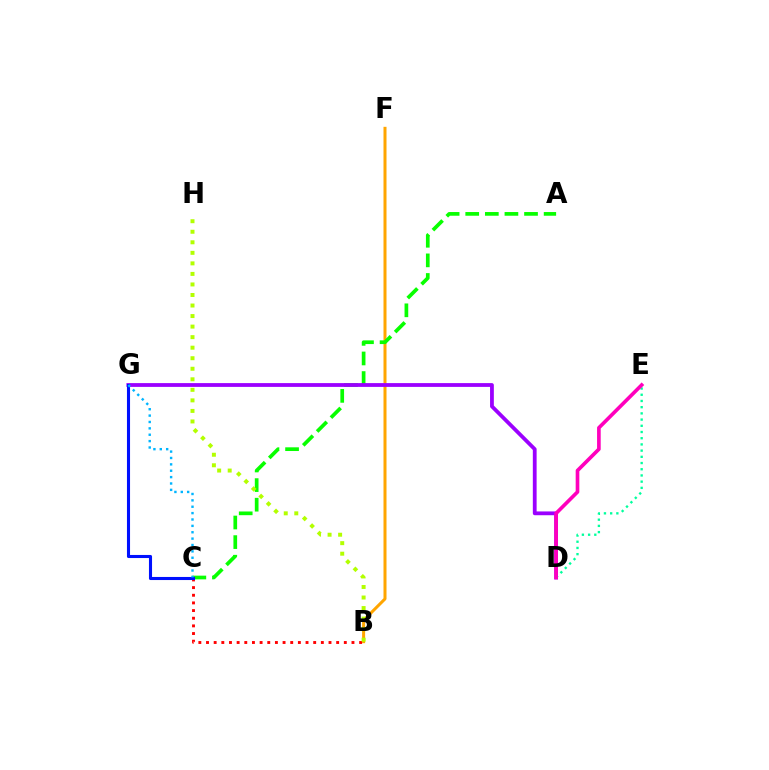{('B', 'F'): [{'color': '#ffa500', 'line_style': 'solid', 'thickness': 2.17}], ('A', 'C'): [{'color': '#08ff00', 'line_style': 'dashed', 'thickness': 2.66}], ('D', 'G'): [{'color': '#9b00ff', 'line_style': 'solid', 'thickness': 2.73}], ('D', 'E'): [{'color': '#00ff9d', 'line_style': 'dotted', 'thickness': 1.69}, {'color': '#ff00bd', 'line_style': 'solid', 'thickness': 2.63}], ('B', 'C'): [{'color': '#ff0000', 'line_style': 'dotted', 'thickness': 2.08}], ('B', 'H'): [{'color': '#b3ff00', 'line_style': 'dotted', 'thickness': 2.86}], ('C', 'G'): [{'color': '#0010ff', 'line_style': 'solid', 'thickness': 2.22}, {'color': '#00b5ff', 'line_style': 'dotted', 'thickness': 1.73}]}